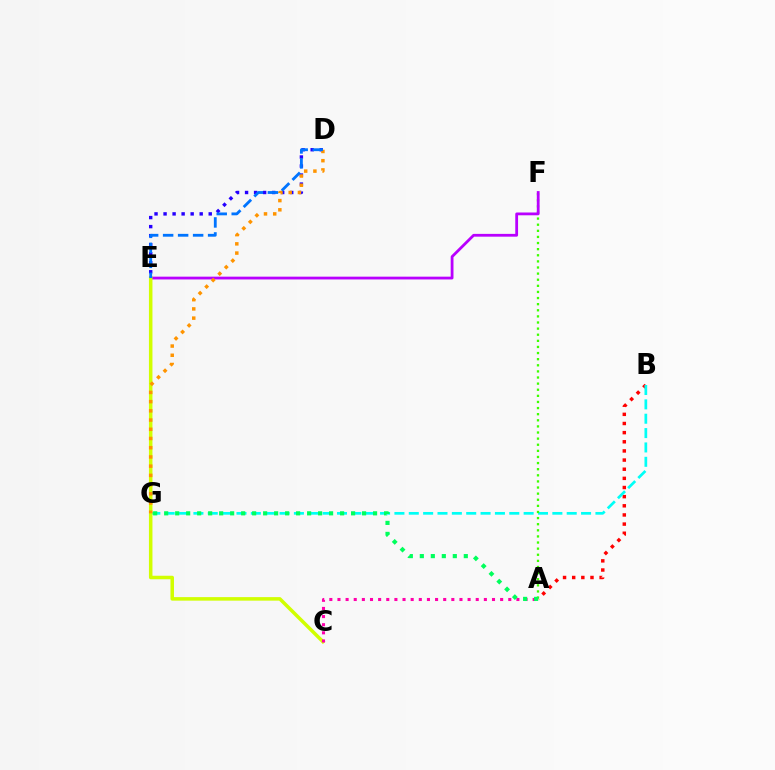{('A', 'B'): [{'color': '#ff0000', 'line_style': 'dotted', 'thickness': 2.48}], ('B', 'G'): [{'color': '#00fff6', 'line_style': 'dashed', 'thickness': 1.95}], ('A', 'F'): [{'color': '#3dff00', 'line_style': 'dotted', 'thickness': 1.66}], ('D', 'E'): [{'color': '#2500ff', 'line_style': 'dotted', 'thickness': 2.45}, {'color': '#0074ff', 'line_style': 'dashed', 'thickness': 2.04}], ('E', 'F'): [{'color': '#b900ff', 'line_style': 'solid', 'thickness': 2.01}], ('C', 'E'): [{'color': '#d1ff00', 'line_style': 'solid', 'thickness': 2.53}], ('D', 'G'): [{'color': '#ff9400', 'line_style': 'dotted', 'thickness': 2.5}], ('A', 'C'): [{'color': '#ff00ac', 'line_style': 'dotted', 'thickness': 2.21}], ('A', 'G'): [{'color': '#00ff5c', 'line_style': 'dotted', 'thickness': 2.99}]}